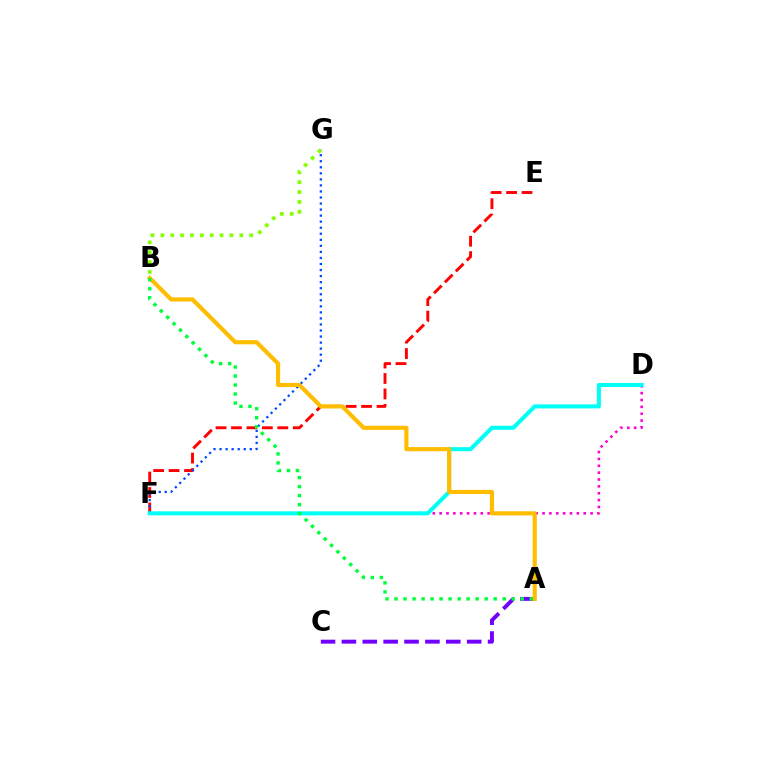{('E', 'F'): [{'color': '#ff0000', 'line_style': 'dashed', 'thickness': 2.1}], ('F', 'G'): [{'color': '#004bff', 'line_style': 'dotted', 'thickness': 1.64}], ('D', 'F'): [{'color': '#ff00cf', 'line_style': 'dotted', 'thickness': 1.86}, {'color': '#00fff6', 'line_style': 'solid', 'thickness': 2.91}], ('A', 'C'): [{'color': '#7200ff', 'line_style': 'dashed', 'thickness': 2.84}], ('A', 'B'): [{'color': '#ffbd00', 'line_style': 'solid', 'thickness': 2.99}, {'color': '#00ff39', 'line_style': 'dotted', 'thickness': 2.45}], ('B', 'G'): [{'color': '#84ff00', 'line_style': 'dotted', 'thickness': 2.68}]}